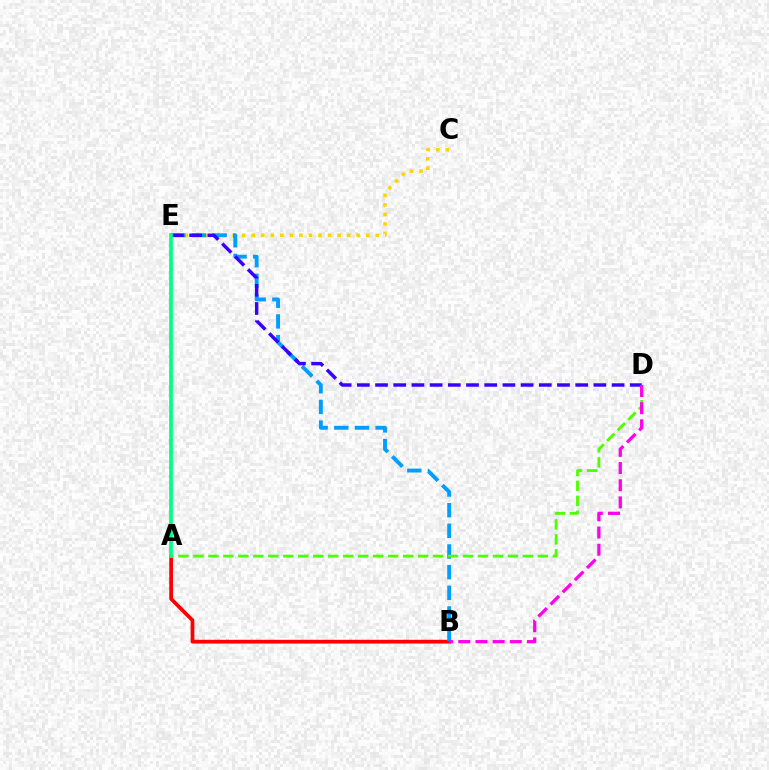{('A', 'B'): [{'color': '#ff0000', 'line_style': 'solid', 'thickness': 2.69}], ('C', 'E'): [{'color': '#ffd500', 'line_style': 'dotted', 'thickness': 2.59}], ('B', 'E'): [{'color': '#009eff', 'line_style': 'dashed', 'thickness': 2.81}], ('D', 'E'): [{'color': '#3700ff', 'line_style': 'dashed', 'thickness': 2.47}], ('A', 'D'): [{'color': '#4fff00', 'line_style': 'dashed', 'thickness': 2.03}], ('B', 'D'): [{'color': '#ff00ed', 'line_style': 'dashed', 'thickness': 2.33}], ('A', 'E'): [{'color': '#00ff86', 'line_style': 'solid', 'thickness': 2.67}]}